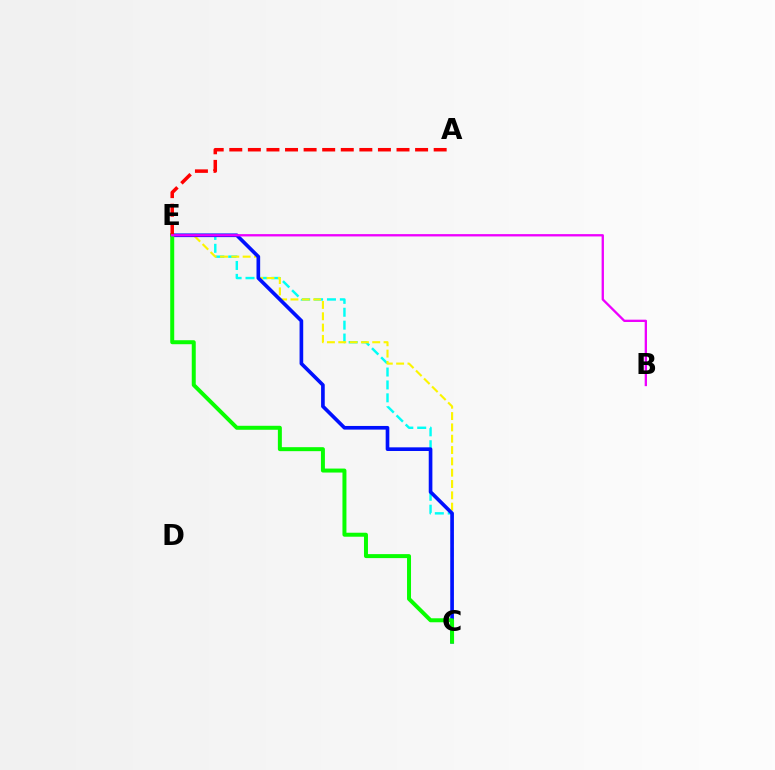{('C', 'E'): [{'color': '#00fff6', 'line_style': 'dashed', 'thickness': 1.75}, {'color': '#fcf500', 'line_style': 'dashed', 'thickness': 1.54}, {'color': '#0010ff', 'line_style': 'solid', 'thickness': 2.63}, {'color': '#08ff00', 'line_style': 'solid', 'thickness': 2.87}], ('A', 'E'): [{'color': '#ff0000', 'line_style': 'dashed', 'thickness': 2.52}], ('B', 'E'): [{'color': '#ee00ff', 'line_style': 'solid', 'thickness': 1.67}]}